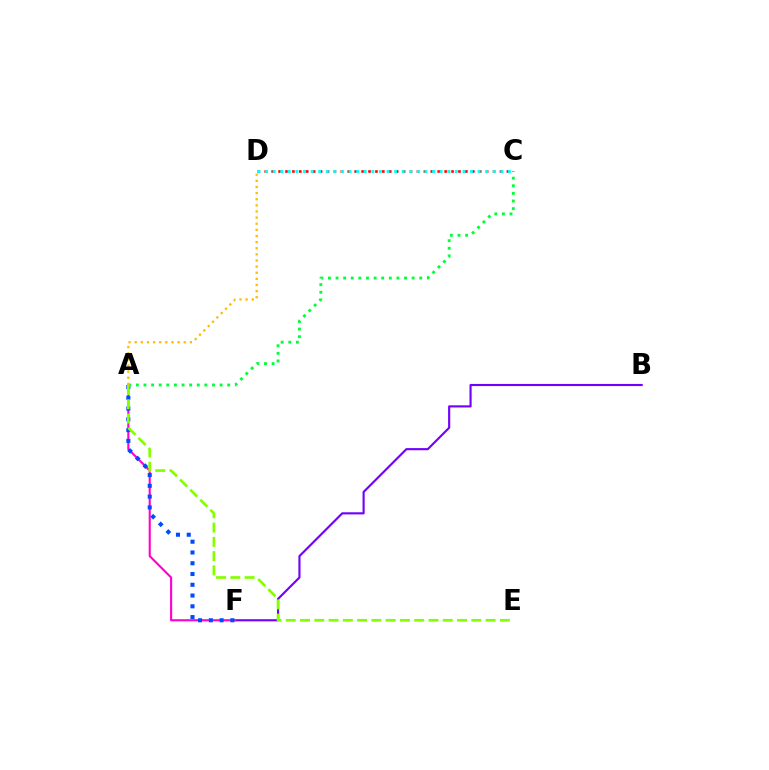{('B', 'F'): [{'color': '#7200ff', 'line_style': 'solid', 'thickness': 1.54}], ('C', 'D'): [{'color': '#ff0000', 'line_style': 'dotted', 'thickness': 1.88}, {'color': '#00fff6', 'line_style': 'dotted', 'thickness': 2.06}], ('A', 'F'): [{'color': '#ff00cf', 'line_style': 'solid', 'thickness': 1.52}, {'color': '#004bff', 'line_style': 'dotted', 'thickness': 2.93}], ('A', 'C'): [{'color': '#00ff39', 'line_style': 'dotted', 'thickness': 2.07}], ('A', 'D'): [{'color': '#ffbd00', 'line_style': 'dotted', 'thickness': 1.66}], ('A', 'E'): [{'color': '#84ff00', 'line_style': 'dashed', 'thickness': 1.94}]}